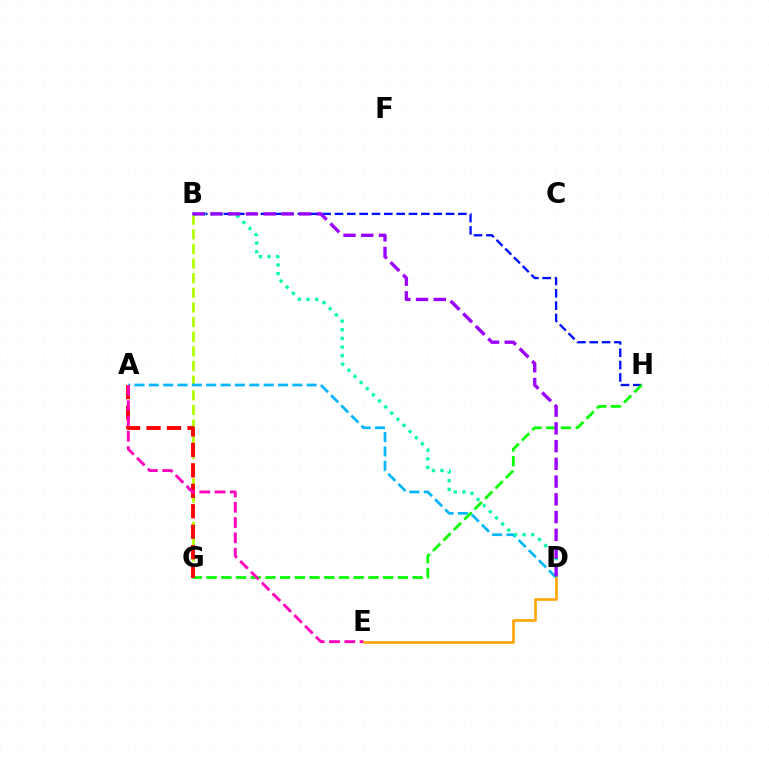{('B', 'G'): [{'color': '#b3ff00', 'line_style': 'dashed', 'thickness': 1.99}], ('A', 'D'): [{'color': '#00b5ff', 'line_style': 'dashed', 'thickness': 1.95}], ('B', 'H'): [{'color': '#0010ff', 'line_style': 'dashed', 'thickness': 1.68}], ('G', 'H'): [{'color': '#08ff00', 'line_style': 'dashed', 'thickness': 2.0}], ('B', 'D'): [{'color': '#00ff9d', 'line_style': 'dotted', 'thickness': 2.35}, {'color': '#9b00ff', 'line_style': 'dashed', 'thickness': 2.41}], ('A', 'G'): [{'color': '#ff0000', 'line_style': 'dashed', 'thickness': 2.78}], ('A', 'E'): [{'color': '#ff00bd', 'line_style': 'dashed', 'thickness': 2.08}], ('D', 'E'): [{'color': '#ffa500', 'line_style': 'solid', 'thickness': 1.89}]}